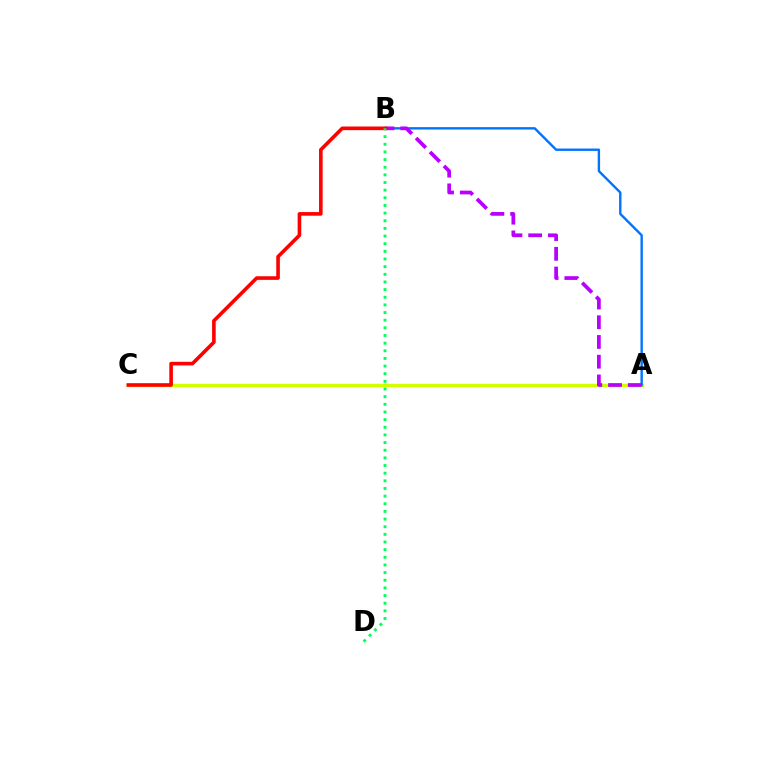{('A', 'C'): [{'color': '#d1ff00', 'line_style': 'solid', 'thickness': 2.5}], ('A', 'B'): [{'color': '#0074ff', 'line_style': 'solid', 'thickness': 1.72}, {'color': '#b900ff', 'line_style': 'dashed', 'thickness': 2.68}], ('B', 'C'): [{'color': '#ff0000', 'line_style': 'solid', 'thickness': 2.6}], ('B', 'D'): [{'color': '#00ff5c', 'line_style': 'dotted', 'thickness': 2.08}]}